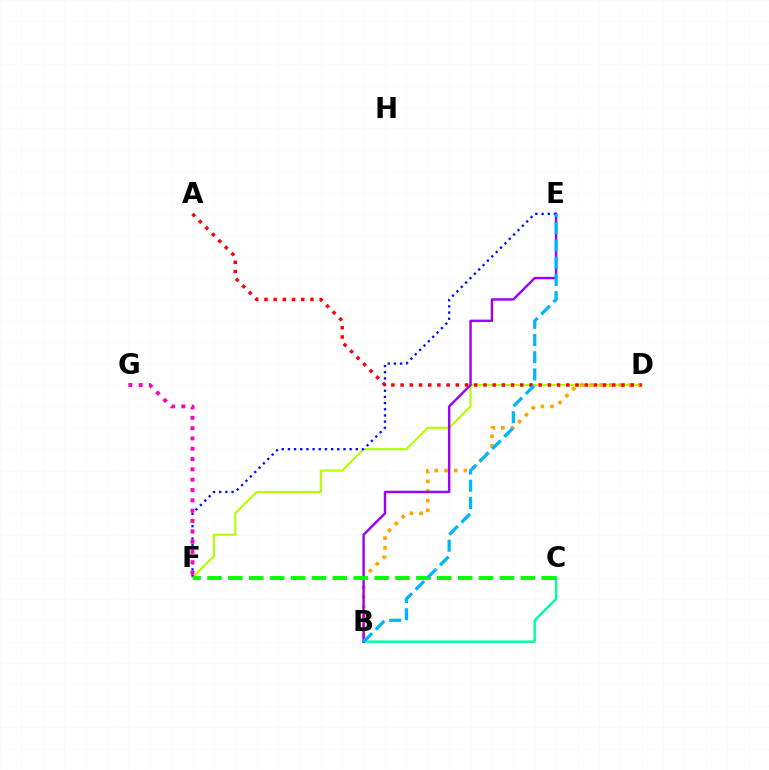{('B', 'C'): [{'color': '#00ff9d', 'line_style': 'solid', 'thickness': 1.76}], ('D', 'F'): [{'color': '#b3ff00', 'line_style': 'solid', 'thickness': 1.54}], ('B', 'D'): [{'color': '#ffa500', 'line_style': 'dotted', 'thickness': 2.63}], ('B', 'E'): [{'color': '#9b00ff', 'line_style': 'solid', 'thickness': 1.74}, {'color': '#00b5ff', 'line_style': 'dashed', 'thickness': 2.34}], ('E', 'F'): [{'color': '#0010ff', 'line_style': 'dotted', 'thickness': 1.68}], ('F', 'G'): [{'color': '#ff00bd', 'line_style': 'dotted', 'thickness': 2.8}], ('C', 'F'): [{'color': '#08ff00', 'line_style': 'dashed', 'thickness': 2.84}], ('A', 'D'): [{'color': '#ff0000', 'line_style': 'dotted', 'thickness': 2.5}]}